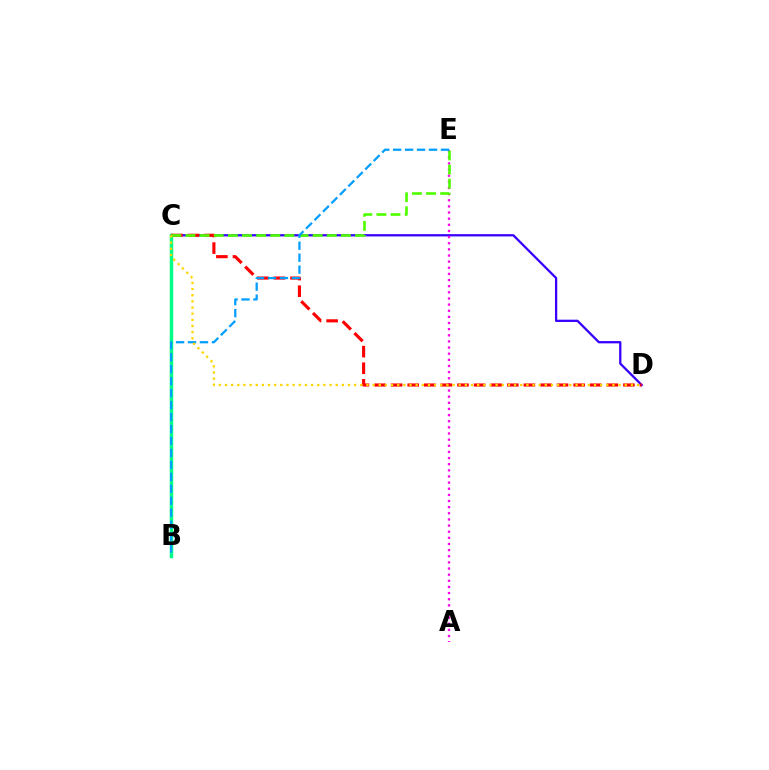{('C', 'D'): [{'color': '#3700ff', 'line_style': 'solid', 'thickness': 1.64}, {'color': '#ff0000', 'line_style': 'dashed', 'thickness': 2.25}, {'color': '#ffd500', 'line_style': 'dotted', 'thickness': 1.67}], ('B', 'C'): [{'color': '#00ff86', 'line_style': 'solid', 'thickness': 2.5}], ('A', 'E'): [{'color': '#ff00ed', 'line_style': 'dotted', 'thickness': 1.67}], ('C', 'E'): [{'color': '#4fff00', 'line_style': 'dashed', 'thickness': 1.92}], ('B', 'E'): [{'color': '#009eff', 'line_style': 'dashed', 'thickness': 1.63}]}